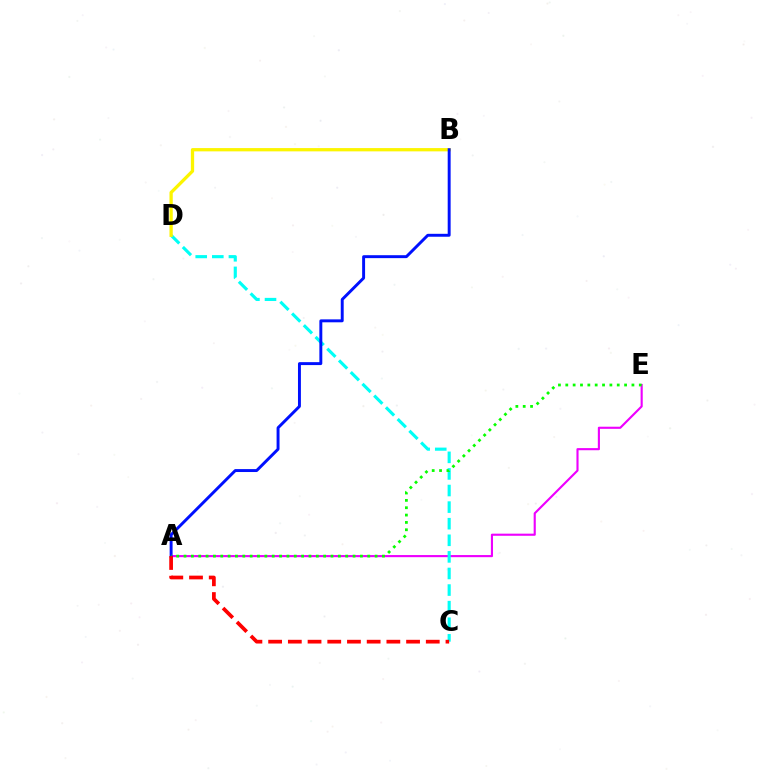{('A', 'E'): [{'color': '#ee00ff', 'line_style': 'solid', 'thickness': 1.53}, {'color': '#08ff00', 'line_style': 'dotted', 'thickness': 2.0}], ('C', 'D'): [{'color': '#00fff6', 'line_style': 'dashed', 'thickness': 2.25}], ('B', 'D'): [{'color': '#fcf500', 'line_style': 'solid', 'thickness': 2.36}], ('A', 'B'): [{'color': '#0010ff', 'line_style': 'solid', 'thickness': 2.11}], ('A', 'C'): [{'color': '#ff0000', 'line_style': 'dashed', 'thickness': 2.68}]}